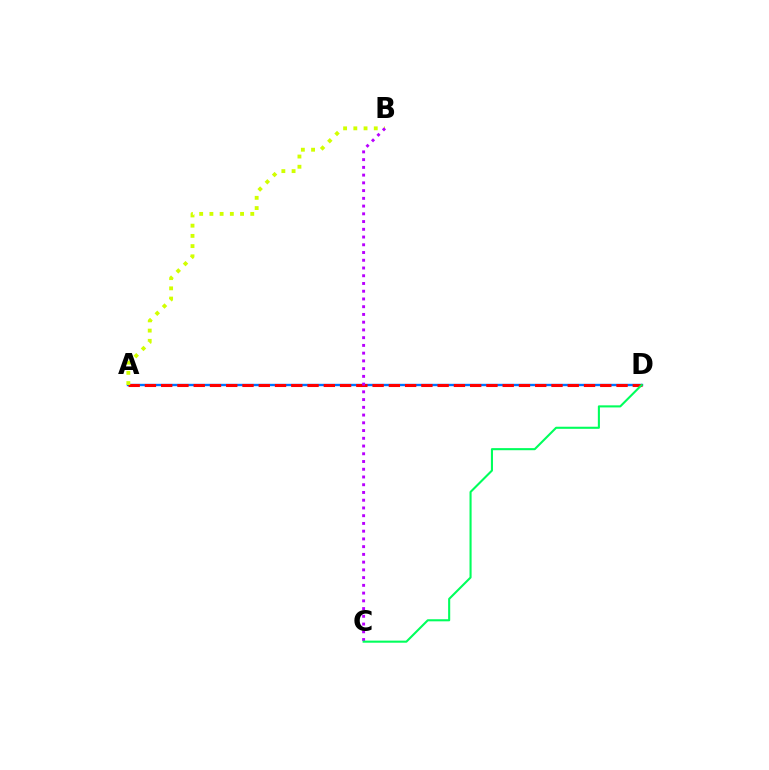{('A', 'D'): [{'color': '#0074ff', 'line_style': 'solid', 'thickness': 1.71}, {'color': '#ff0000', 'line_style': 'dashed', 'thickness': 2.21}], ('A', 'B'): [{'color': '#d1ff00', 'line_style': 'dotted', 'thickness': 2.78}], ('B', 'C'): [{'color': '#b900ff', 'line_style': 'dotted', 'thickness': 2.1}], ('C', 'D'): [{'color': '#00ff5c', 'line_style': 'solid', 'thickness': 1.5}]}